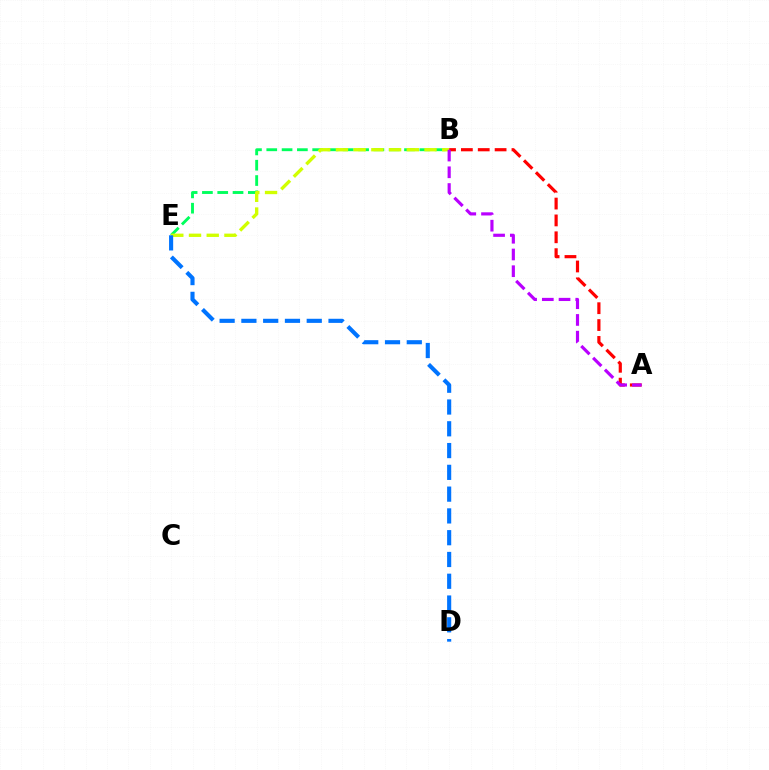{('B', 'E'): [{'color': '#00ff5c', 'line_style': 'dashed', 'thickness': 2.08}, {'color': '#d1ff00', 'line_style': 'dashed', 'thickness': 2.41}], ('A', 'B'): [{'color': '#ff0000', 'line_style': 'dashed', 'thickness': 2.29}, {'color': '#b900ff', 'line_style': 'dashed', 'thickness': 2.27}], ('D', 'E'): [{'color': '#0074ff', 'line_style': 'dashed', 'thickness': 2.96}]}